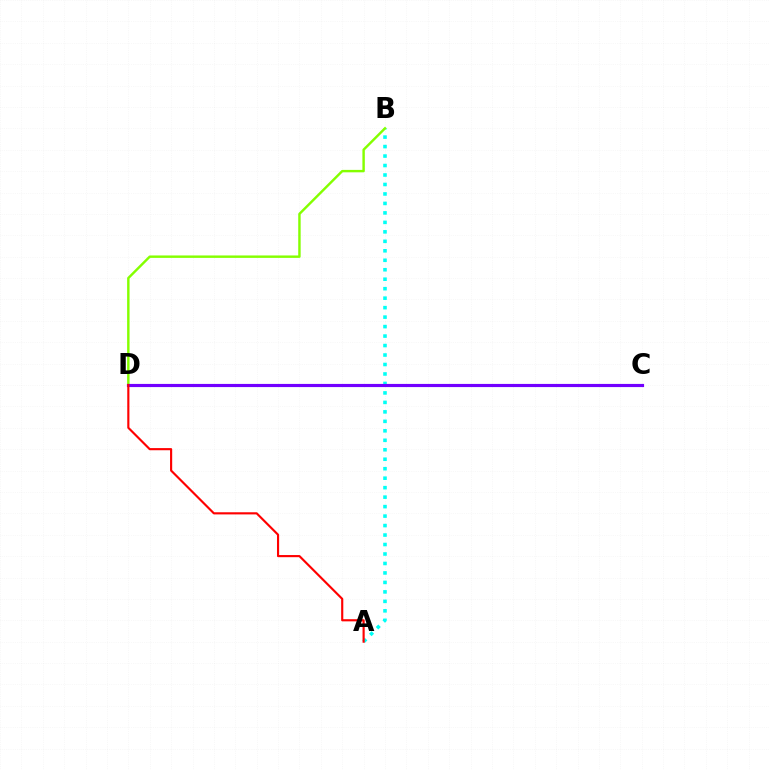{('A', 'B'): [{'color': '#00fff6', 'line_style': 'dotted', 'thickness': 2.57}], ('B', 'D'): [{'color': '#84ff00', 'line_style': 'solid', 'thickness': 1.75}], ('C', 'D'): [{'color': '#7200ff', 'line_style': 'solid', 'thickness': 2.27}], ('A', 'D'): [{'color': '#ff0000', 'line_style': 'solid', 'thickness': 1.54}]}